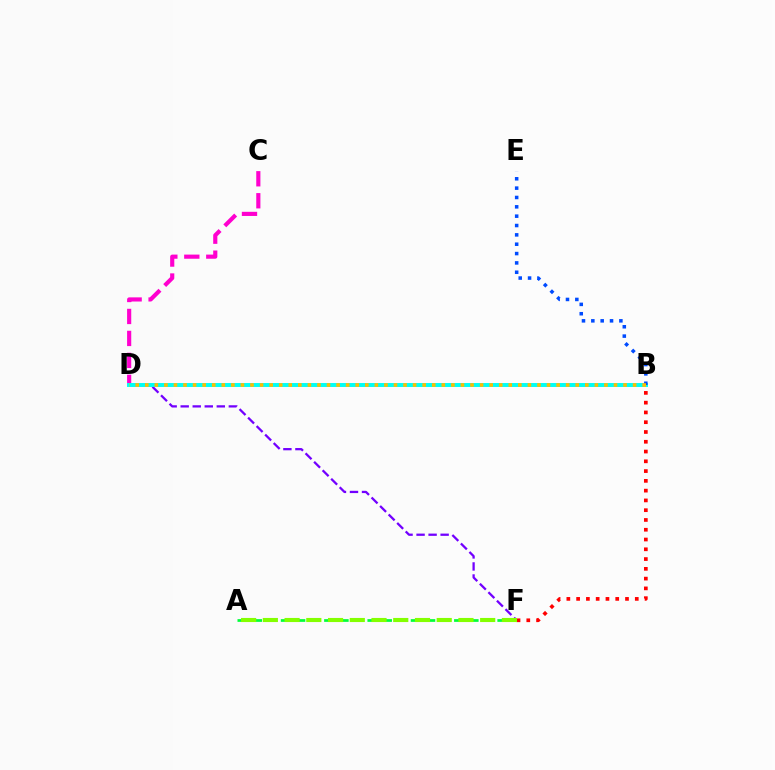{('A', 'F'): [{'color': '#00ff39', 'line_style': 'dashed', 'thickness': 1.96}, {'color': '#84ff00', 'line_style': 'dashed', 'thickness': 2.95}], ('D', 'F'): [{'color': '#7200ff', 'line_style': 'dashed', 'thickness': 1.63}], ('C', 'D'): [{'color': '#ff00cf', 'line_style': 'dashed', 'thickness': 2.98}], ('B', 'D'): [{'color': '#00fff6', 'line_style': 'solid', 'thickness': 2.84}, {'color': '#ffbd00', 'line_style': 'dotted', 'thickness': 2.6}], ('B', 'E'): [{'color': '#004bff', 'line_style': 'dotted', 'thickness': 2.54}], ('B', 'F'): [{'color': '#ff0000', 'line_style': 'dotted', 'thickness': 2.66}]}